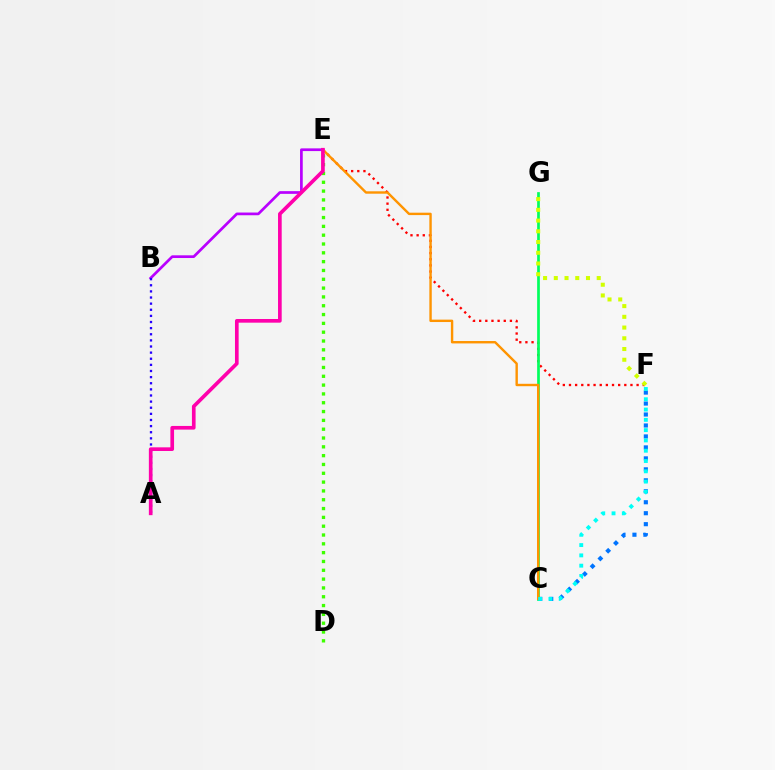{('C', 'F'): [{'color': '#0074ff', 'line_style': 'dotted', 'thickness': 2.98}, {'color': '#00fff6', 'line_style': 'dotted', 'thickness': 2.8}], ('E', 'F'): [{'color': '#ff0000', 'line_style': 'dotted', 'thickness': 1.67}], ('D', 'E'): [{'color': '#3dff00', 'line_style': 'dotted', 'thickness': 2.4}], ('B', 'E'): [{'color': '#b900ff', 'line_style': 'solid', 'thickness': 1.95}], ('C', 'G'): [{'color': '#00ff5c', 'line_style': 'solid', 'thickness': 1.94}], ('F', 'G'): [{'color': '#d1ff00', 'line_style': 'dotted', 'thickness': 2.91}], ('C', 'E'): [{'color': '#ff9400', 'line_style': 'solid', 'thickness': 1.73}], ('A', 'B'): [{'color': '#2500ff', 'line_style': 'dotted', 'thickness': 1.66}], ('A', 'E'): [{'color': '#ff00ac', 'line_style': 'solid', 'thickness': 2.64}]}